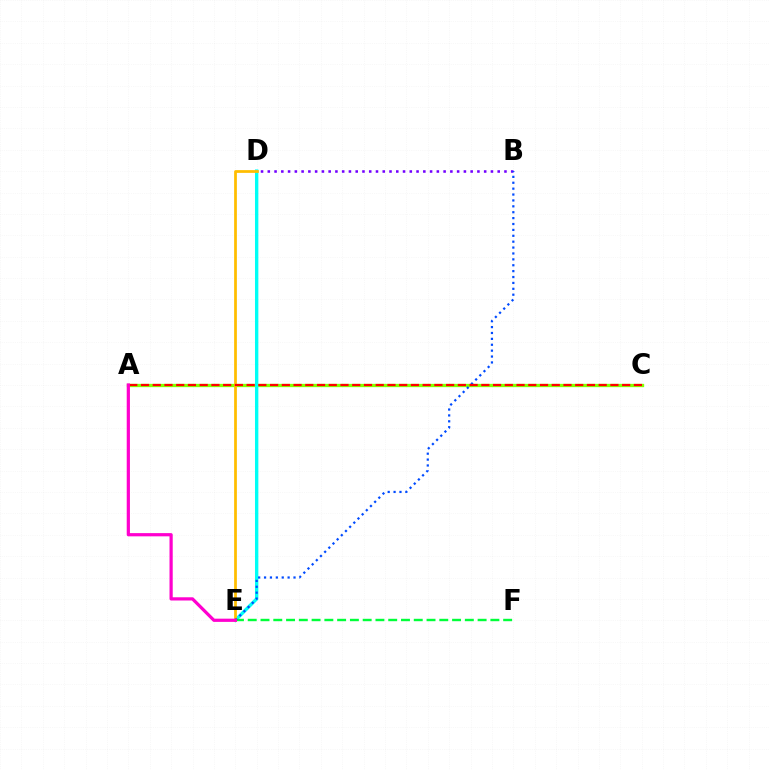{('A', 'C'): [{'color': '#84ff00', 'line_style': 'solid', 'thickness': 2.38}, {'color': '#ff0000', 'line_style': 'dashed', 'thickness': 1.59}], ('B', 'D'): [{'color': '#7200ff', 'line_style': 'dotted', 'thickness': 1.84}], ('D', 'E'): [{'color': '#00fff6', 'line_style': 'solid', 'thickness': 2.42}, {'color': '#ffbd00', 'line_style': 'solid', 'thickness': 1.98}], ('E', 'F'): [{'color': '#00ff39', 'line_style': 'dashed', 'thickness': 1.73}], ('B', 'E'): [{'color': '#004bff', 'line_style': 'dotted', 'thickness': 1.6}], ('A', 'E'): [{'color': '#ff00cf', 'line_style': 'solid', 'thickness': 2.32}]}